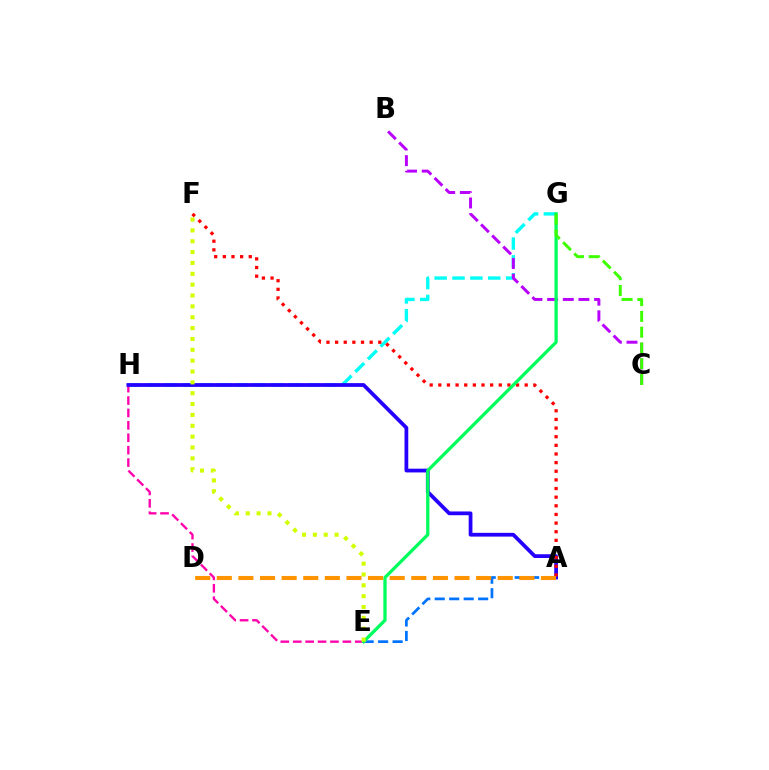{('G', 'H'): [{'color': '#00fff6', 'line_style': 'dashed', 'thickness': 2.43}], ('E', 'H'): [{'color': '#ff00ac', 'line_style': 'dashed', 'thickness': 1.69}], ('A', 'H'): [{'color': '#2500ff', 'line_style': 'solid', 'thickness': 2.7}], ('B', 'C'): [{'color': '#b900ff', 'line_style': 'dashed', 'thickness': 2.13}], ('A', 'F'): [{'color': '#ff0000', 'line_style': 'dotted', 'thickness': 2.35}], ('A', 'E'): [{'color': '#0074ff', 'line_style': 'dashed', 'thickness': 1.97}], ('E', 'G'): [{'color': '#00ff5c', 'line_style': 'solid', 'thickness': 2.36}], ('E', 'F'): [{'color': '#d1ff00', 'line_style': 'dotted', 'thickness': 2.95}], ('C', 'G'): [{'color': '#3dff00', 'line_style': 'dashed', 'thickness': 2.14}], ('A', 'D'): [{'color': '#ff9400', 'line_style': 'dashed', 'thickness': 2.94}]}